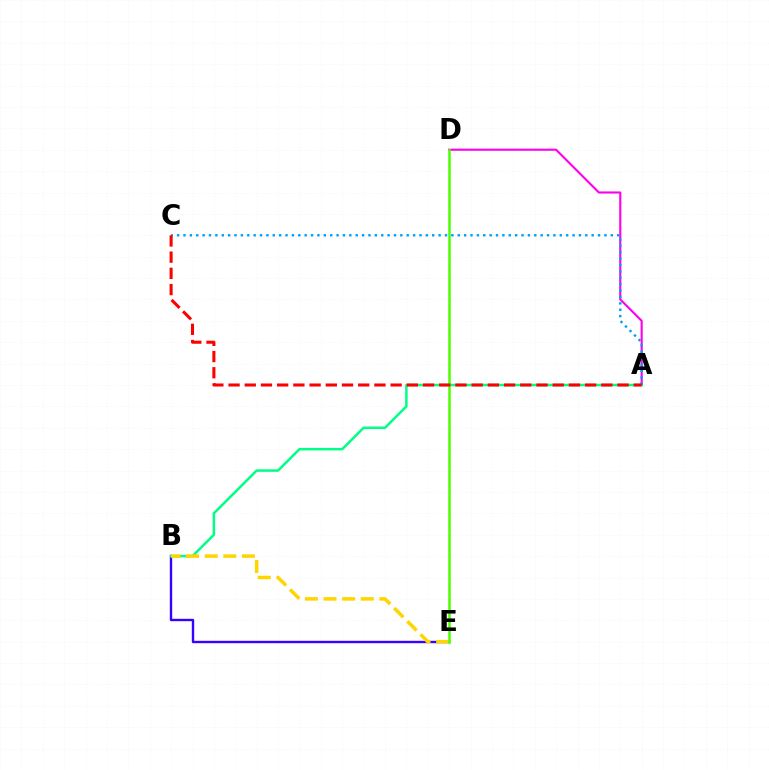{('A', 'D'): [{'color': '#ff00ed', 'line_style': 'solid', 'thickness': 1.52}], ('B', 'E'): [{'color': '#3700ff', 'line_style': 'solid', 'thickness': 1.72}, {'color': '#ffd500', 'line_style': 'dashed', 'thickness': 2.53}], ('A', 'B'): [{'color': '#00ff86', 'line_style': 'solid', 'thickness': 1.8}], ('A', 'C'): [{'color': '#009eff', 'line_style': 'dotted', 'thickness': 1.73}, {'color': '#ff0000', 'line_style': 'dashed', 'thickness': 2.2}], ('D', 'E'): [{'color': '#4fff00', 'line_style': 'solid', 'thickness': 1.82}]}